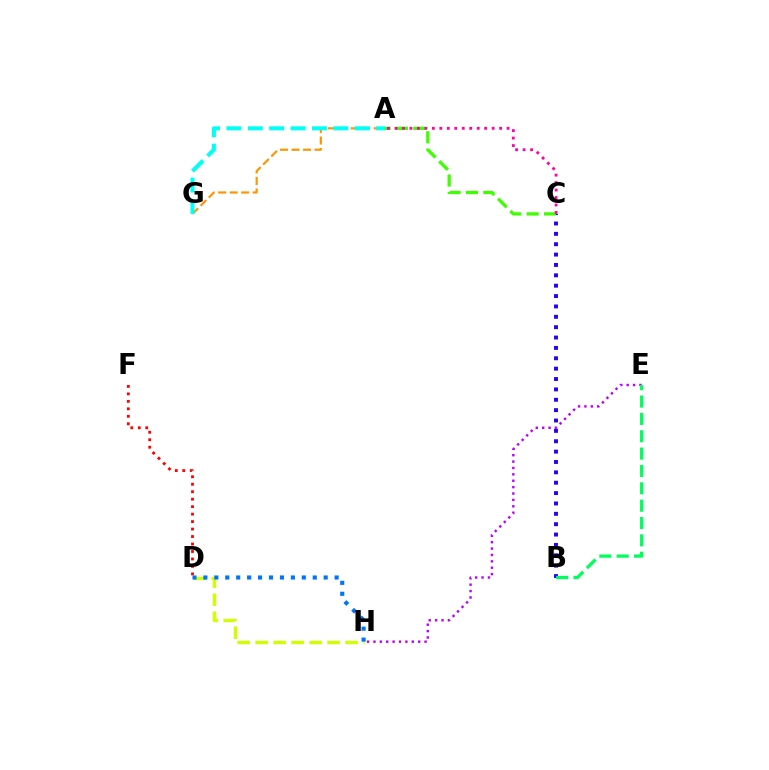{('E', 'H'): [{'color': '#b900ff', 'line_style': 'dotted', 'thickness': 1.74}], ('D', 'H'): [{'color': '#d1ff00', 'line_style': 'dashed', 'thickness': 2.44}, {'color': '#0074ff', 'line_style': 'dotted', 'thickness': 2.97}], ('B', 'C'): [{'color': '#2500ff', 'line_style': 'dotted', 'thickness': 2.82}], ('A', 'C'): [{'color': '#3dff00', 'line_style': 'dashed', 'thickness': 2.36}, {'color': '#ff00ac', 'line_style': 'dotted', 'thickness': 2.03}], ('A', 'G'): [{'color': '#ff9400', 'line_style': 'dashed', 'thickness': 1.56}, {'color': '#00fff6', 'line_style': 'dashed', 'thickness': 2.91}], ('D', 'F'): [{'color': '#ff0000', 'line_style': 'dotted', 'thickness': 2.03}], ('B', 'E'): [{'color': '#00ff5c', 'line_style': 'dashed', 'thickness': 2.36}]}